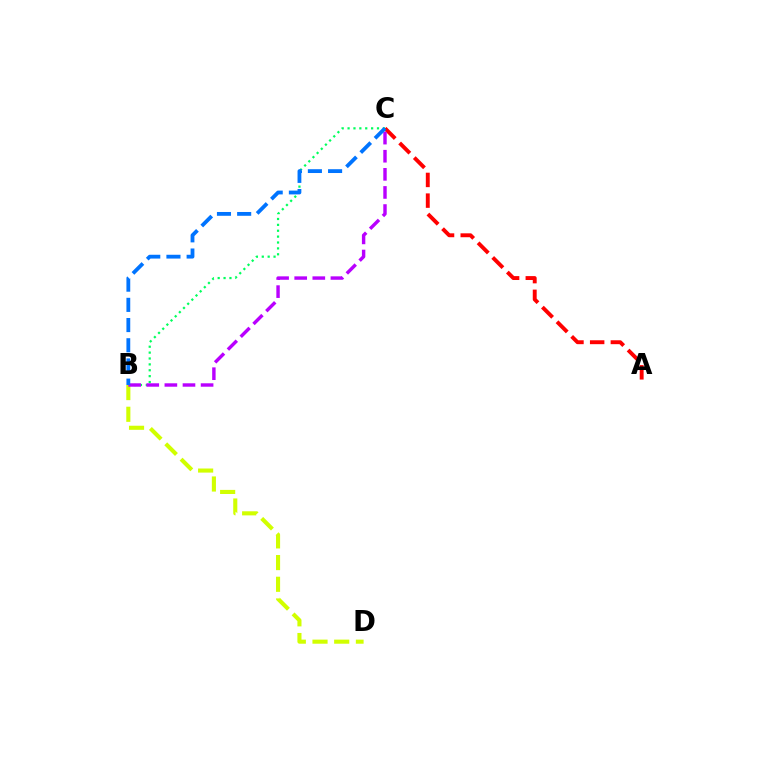{('A', 'C'): [{'color': '#ff0000', 'line_style': 'dashed', 'thickness': 2.81}], ('B', 'C'): [{'color': '#00ff5c', 'line_style': 'dotted', 'thickness': 1.6}, {'color': '#b900ff', 'line_style': 'dashed', 'thickness': 2.46}, {'color': '#0074ff', 'line_style': 'dashed', 'thickness': 2.74}], ('B', 'D'): [{'color': '#d1ff00', 'line_style': 'dashed', 'thickness': 2.95}]}